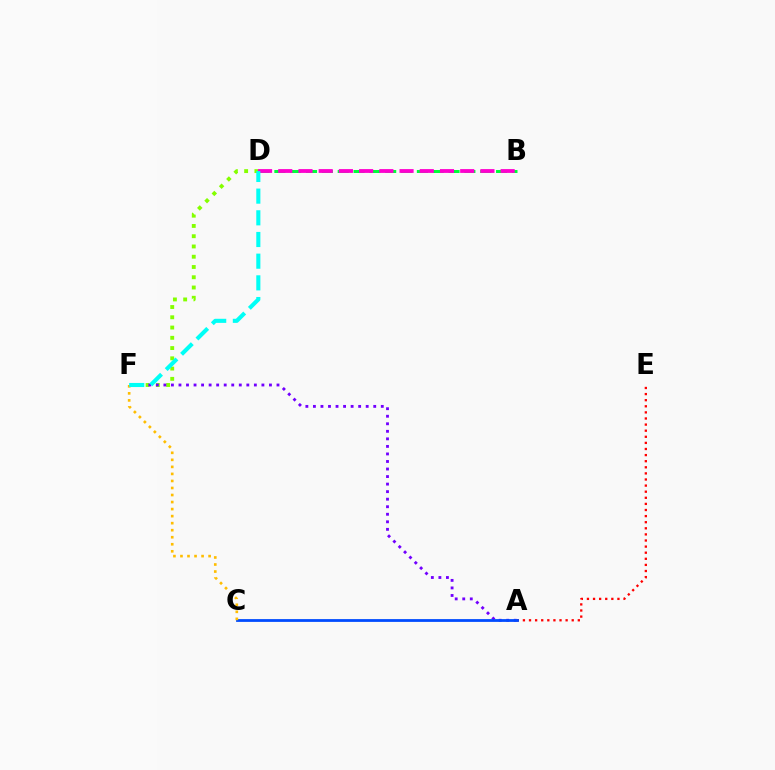{('B', 'D'): [{'color': '#00ff39', 'line_style': 'dashed', 'thickness': 2.15}, {'color': '#ff00cf', 'line_style': 'dashed', 'thickness': 2.75}], ('D', 'F'): [{'color': '#84ff00', 'line_style': 'dotted', 'thickness': 2.79}, {'color': '#00fff6', 'line_style': 'dashed', 'thickness': 2.95}], ('A', 'F'): [{'color': '#7200ff', 'line_style': 'dotted', 'thickness': 2.05}], ('A', 'E'): [{'color': '#ff0000', 'line_style': 'dotted', 'thickness': 1.66}], ('A', 'C'): [{'color': '#004bff', 'line_style': 'solid', 'thickness': 2.01}], ('C', 'F'): [{'color': '#ffbd00', 'line_style': 'dotted', 'thickness': 1.91}]}